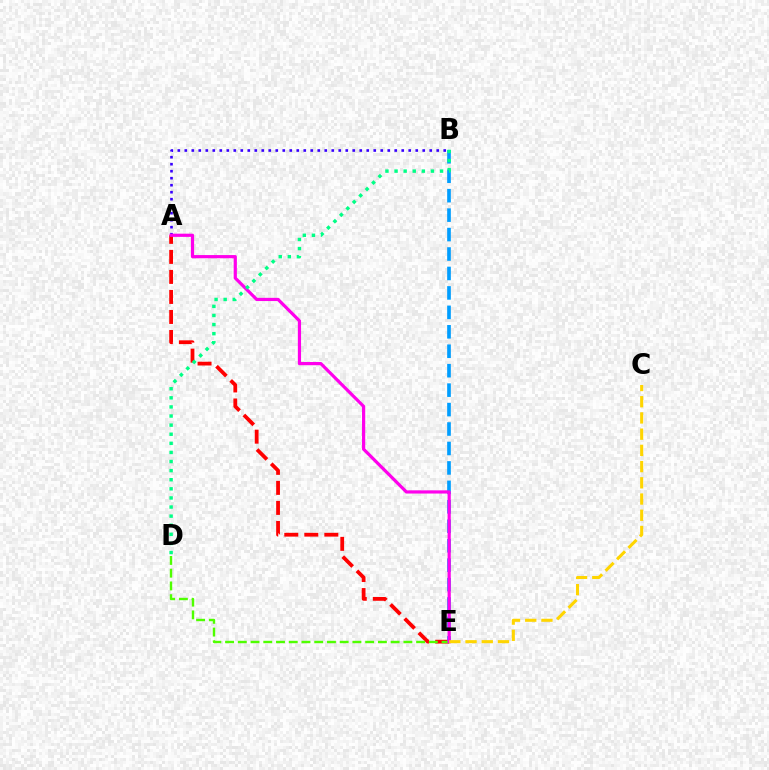{('A', 'E'): [{'color': '#ff0000', 'line_style': 'dashed', 'thickness': 2.72}, {'color': '#ff00ed', 'line_style': 'solid', 'thickness': 2.3}], ('B', 'E'): [{'color': '#009eff', 'line_style': 'dashed', 'thickness': 2.64}], ('D', 'E'): [{'color': '#4fff00', 'line_style': 'dashed', 'thickness': 1.73}], ('A', 'B'): [{'color': '#3700ff', 'line_style': 'dotted', 'thickness': 1.9}], ('B', 'D'): [{'color': '#00ff86', 'line_style': 'dotted', 'thickness': 2.47}], ('C', 'E'): [{'color': '#ffd500', 'line_style': 'dashed', 'thickness': 2.2}]}